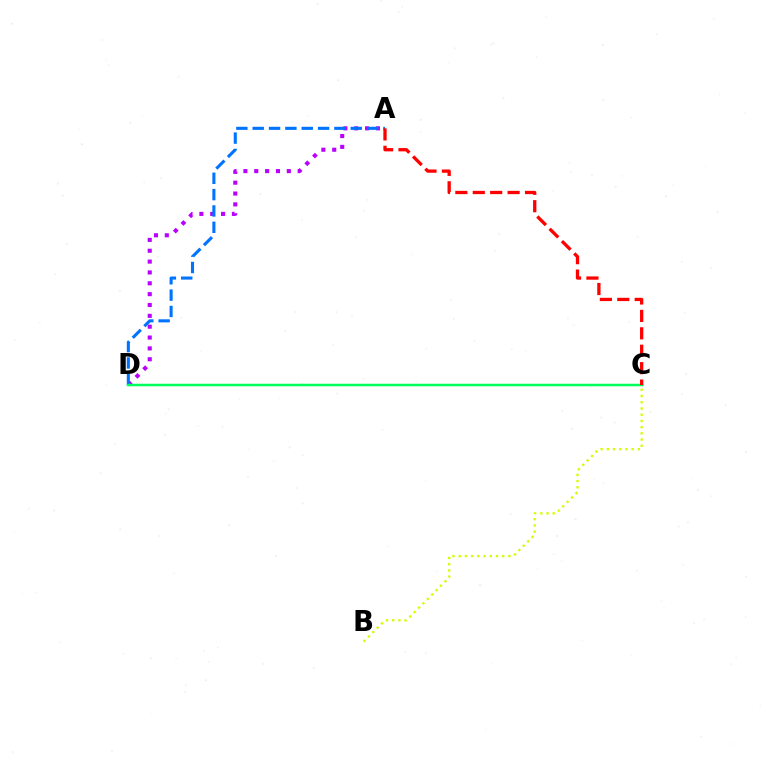{('A', 'D'): [{'color': '#b900ff', 'line_style': 'dotted', 'thickness': 2.95}, {'color': '#0074ff', 'line_style': 'dashed', 'thickness': 2.22}], ('C', 'D'): [{'color': '#00ff5c', 'line_style': 'solid', 'thickness': 1.8}], ('A', 'C'): [{'color': '#ff0000', 'line_style': 'dashed', 'thickness': 2.37}], ('B', 'C'): [{'color': '#d1ff00', 'line_style': 'dotted', 'thickness': 1.69}]}